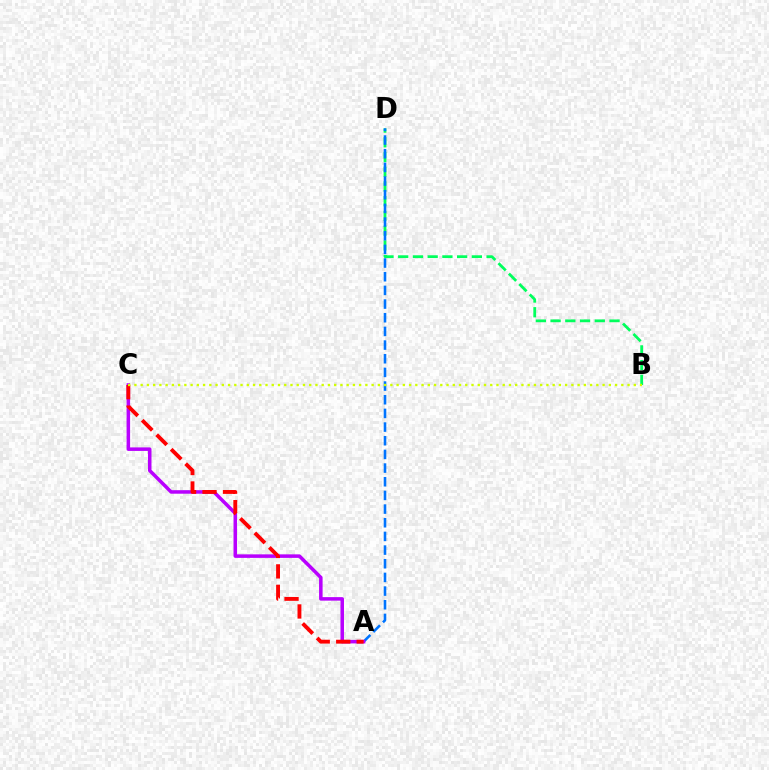{('B', 'D'): [{'color': '#00ff5c', 'line_style': 'dashed', 'thickness': 2.0}], ('A', 'D'): [{'color': '#0074ff', 'line_style': 'dashed', 'thickness': 1.86}], ('A', 'C'): [{'color': '#b900ff', 'line_style': 'solid', 'thickness': 2.54}, {'color': '#ff0000', 'line_style': 'dashed', 'thickness': 2.78}], ('B', 'C'): [{'color': '#d1ff00', 'line_style': 'dotted', 'thickness': 1.7}]}